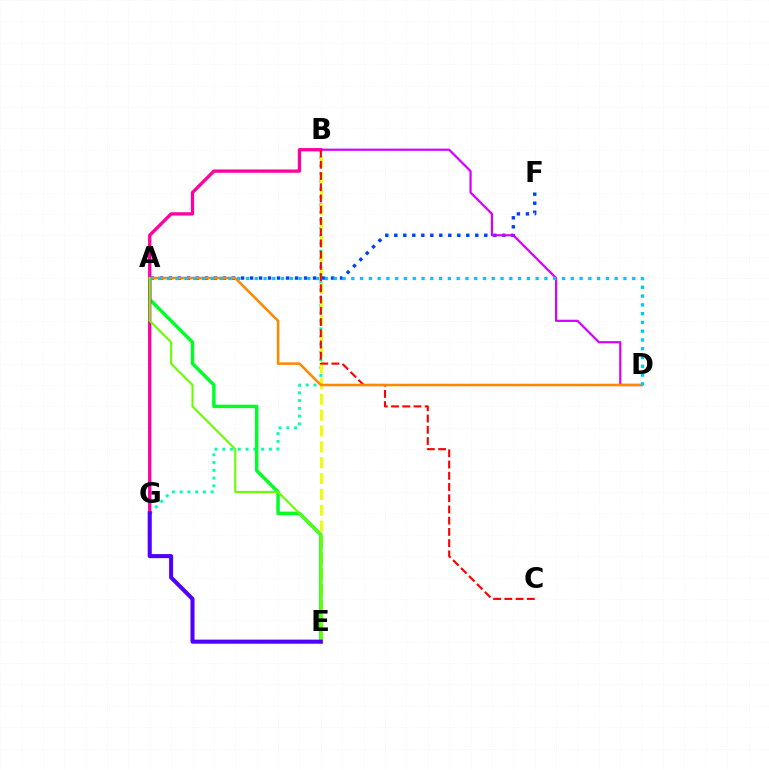{('B', 'G'): [{'color': '#00ffaf', 'line_style': 'dotted', 'thickness': 2.11}, {'color': '#ff00a0', 'line_style': 'solid', 'thickness': 2.38}], ('B', 'E'): [{'color': '#eeff00', 'line_style': 'dashed', 'thickness': 2.15}], ('A', 'E'): [{'color': '#00ff27', 'line_style': 'solid', 'thickness': 2.49}, {'color': '#66ff00', 'line_style': 'solid', 'thickness': 1.51}], ('A', 'F'): [{'color': '#003fff', 'line_style': 'dotted', 'thickness': 2.45}], ('B', 'D'): [{'color': '#d600ff', 'line_style': 'solid', 'thickness': 1.6}], ('B', 'C'): [{'color': '#ff0000', 'line_style': 'dashed', 'thickness': 1.53}], ('A', 'D'): [{'color': '#ff8800', 'line_style': 'solid', 'thickness': 1.84}, {'color': '#00c7ff', 'line_style': 'dotted', 'thickness': 2.39}], ('E', 'G'): [{'color': '#4f00ff', 'line_style': 'solid', 'thickness': 2.93}]}